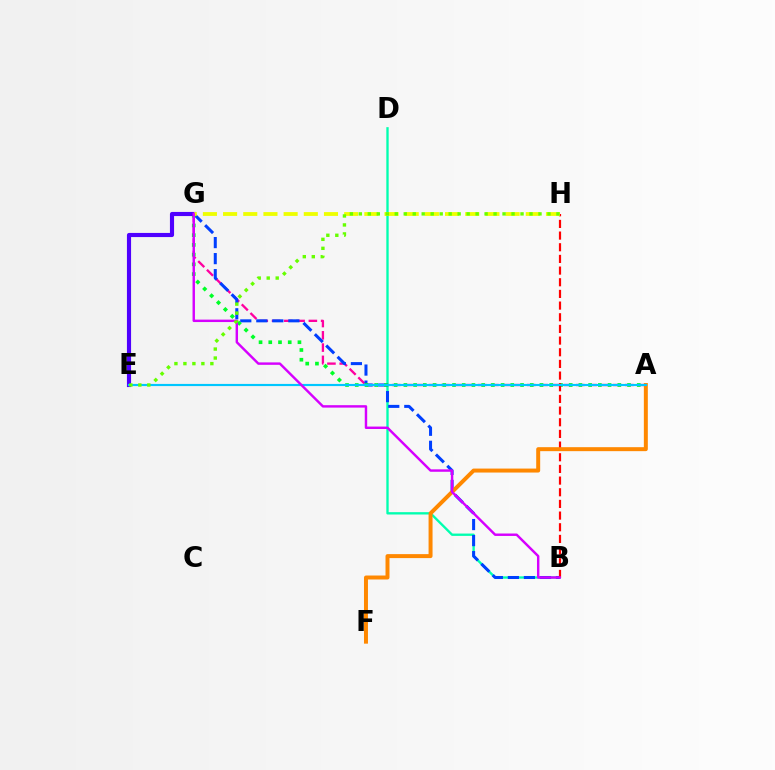{('B', 'D'): [{'color': '#00ffaf', 'line_style': 'solid', 'thickness': 1.69}], ('A', 'G'): [{'color': '#ff00a0', 'line_style': 'dashed', 'thickness': 1.67}, {'color': '#00ff27', 'line_style': 'dotted', 'thickness': 2.64}], ('B', 'G'): [{'color': '#003fff', 'line_style': 'dashed', 'thickness': 2.18}, {'color': '#d600ff', 'line_style': 'solid', 'thickness': 1.75}], ('E', 'G'): [{'color': '#4f00ff', 'line_style': 'solid', 'thickness': 2.97}], ('B', 'H'): [{'color': '#ff0000', 'line_style': 'dashed', 'thickness': 1.58}], ('A', 'F'): [{'color': '#ff8800', 'line_style': 'solid', 'thickness': 2.86}], ('G', 'H'): [{'color': '#eeff00', 'line_style': 'dashed', 'thickness': 2.74}], ('A', 'E'): [{'color': '#00c7ff', 'line_style': 'solid', 'thickness': 1.55}], ('E', 'H'): [{'color': '#66ff00', 'line_style': 'dotted', 'thickness': 2.44}]}